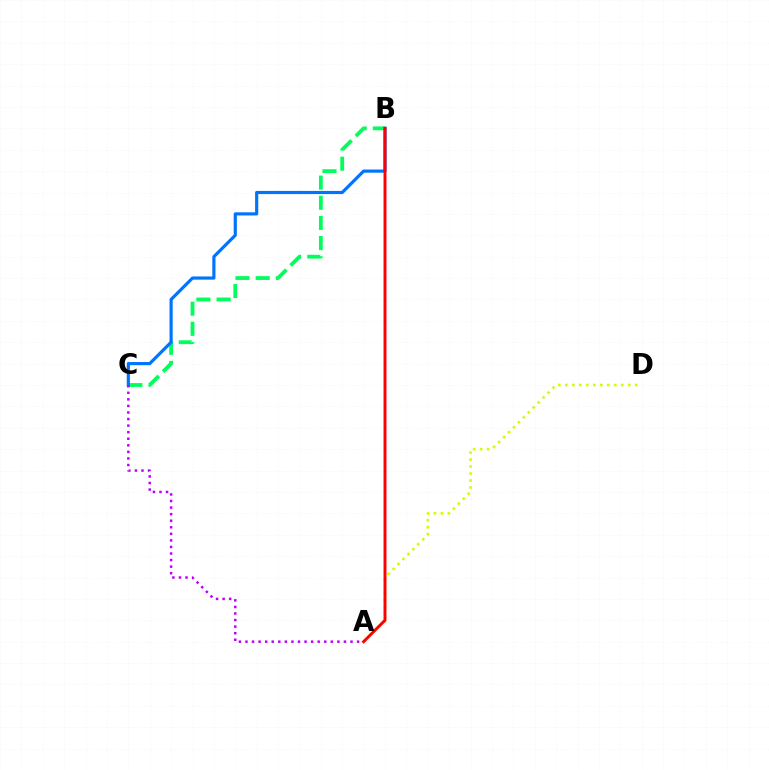{('B', 'C'): [{'color': '#00ff5c', 'line_style': 'dashed', 'thickness': 2.74}, {'color': '#0074ff', 'line_style': 'solid', 'thickness': 2.28}], ('A', 'C'): [{'color': '#b900ff', 'line_style': 'dotted', 'thickness': 1.78}], ('A', 'D'): [{'color': '#d1ff00', 'line_style': 'dotted', 'thickness': 1.9}], ('A', 'B'): [{'color': '#ff0000', 'line_style': 'solid', 'thickness': 2.11}]}